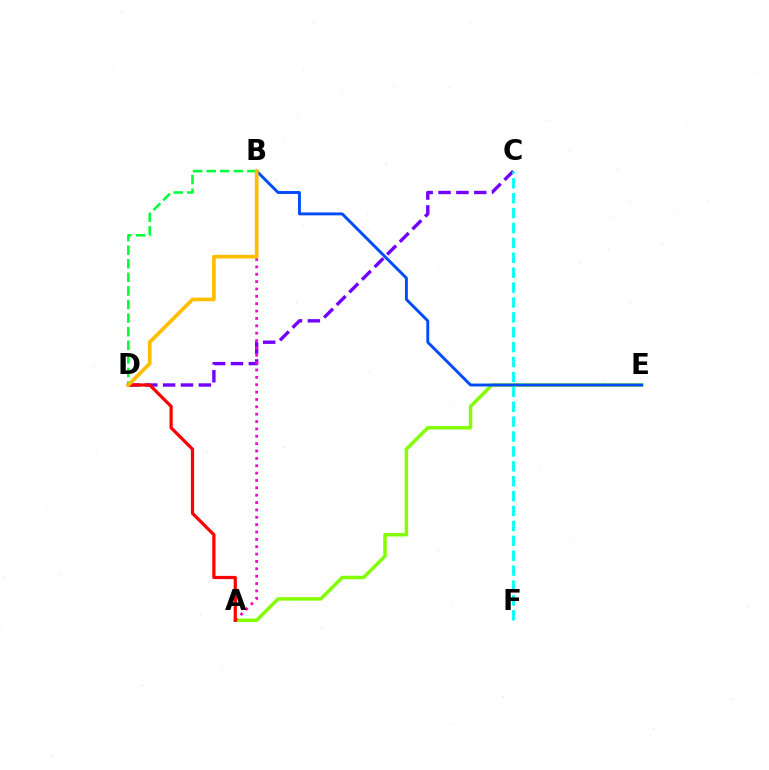{('A', 'E'): [{'color': '#84ff00', 'line_style': 'solid', 'thickness': 2.5}], ('C', 'D'): [{'color': '#7200ff', 'line_style': 'dashed', 'thickness': 2.43}], ('B', 'D'): [{'color': '#00ff39', 'line_style': 'dashed', 'thickness': 1.85}, {'color': '#ffbd00', 'line_style': 'solid', 'thickness': 2.65}], ('B', 'E'): [{'color': '#004bff', 'line_style': 'solid', 'thickness': 2.1}], ('A', 'B'): [{'color': '#ff00cf', 'line_style': 'dotted', 'thickness': 2.0}], ('C', 'F'): [{'color': '#00fff6', 'line_style': 'dashed', 'thickness': 2.02}], ('A', 'D'): [{'color': '#ff0000', 'line_style': 'solid', 'thickness': 2.32}]}